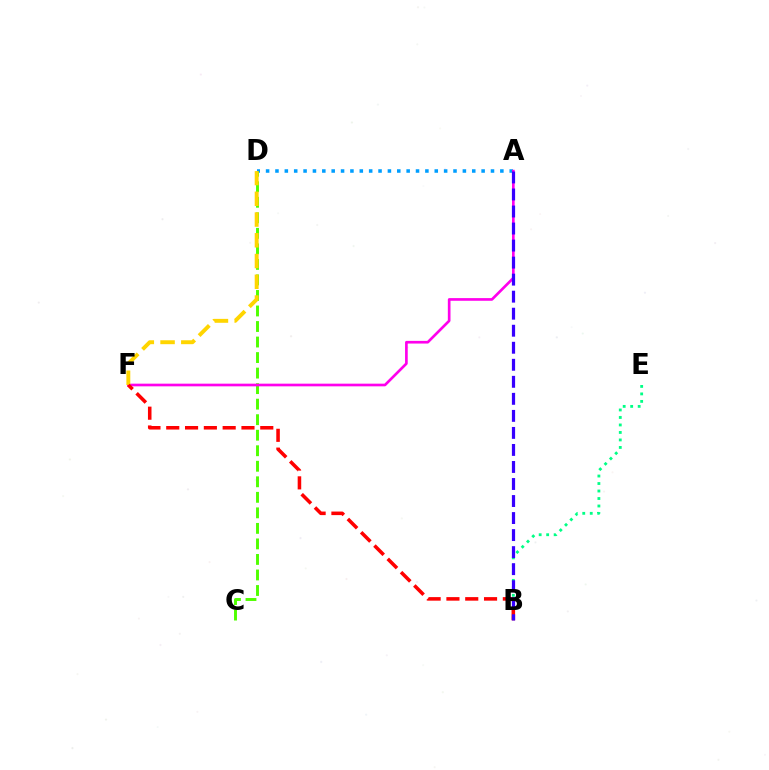{('A', 'D'): [{'color': '#009eff', 'line_style': 'dotted', 'thickness': 2.55}], ('B', 'E'): [{'color': '#00ff86', 'line_style': 'dotted', 'thickness': 2.04}], ('C', 'D'): [{'color': '#4fff00', 'line_style': 'dashed', 'thickness': 2.11}], ('A', 'F'): [{'color': '#ff00ed', 'line_style': 'solid', 'thickness': 1.92}], ('D', 'F'): [{'color': '#ffd500', 'line_style': 'dashed', 'thickness': 2.82}], ('B', 'F'): [{'color': '#ff0000', 'line_style': 'dashed', 'thickness': 2.55}], ('A', 'B'): [{'color': '#3700ff', 'line_style': 'dashed', 'thickness': 2.31}]}